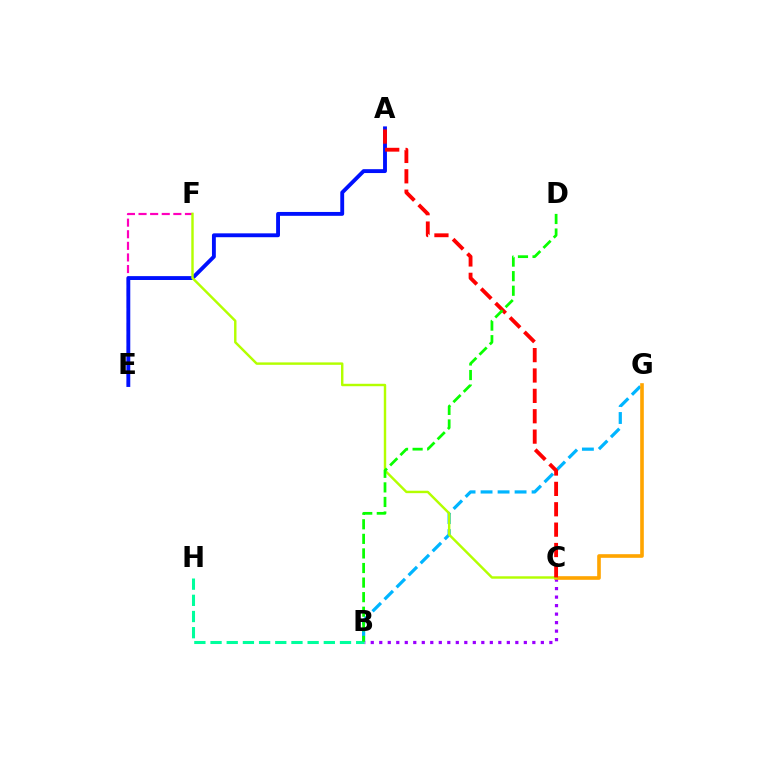{('E', 'F'): [{'color': '#ff00bd', 'line_style': 'dashed', 'thickness': 1.58}], ('A', 'E'): [{'color': '#0010ff', 'line_style': 'solid', 'thickness': 2.79}], ('B', 'C'): [{'color': '#9b00ff', 'line_style': 'dotted', 'thickness': 2.31}], ('B', 'G'): [{'color': '#00b5ff', 'line_style': 'dashed', 'thickness': 2.31}], ('C', 'G'): [{'color': '#ffa500', 'line_style': 'solid', 'thickness': 2.61}], ('B', 'H'): [{'color': '#00ff9d', 'line_style': 'dashed', 'thickness': 2.2}], ('C', 'F'): [{'color': '#b3ff00', 'line_style': 'solid', 'thickness': 1.75}], ('A', 'C'): [{'color': '#ff0000', 'line_style': 'dashed', 'thickness': 2.77}], ('B', 'D'): [{'color': '#08ff00', 'line_style': 'dashed', 'thickness': 1.98}]}